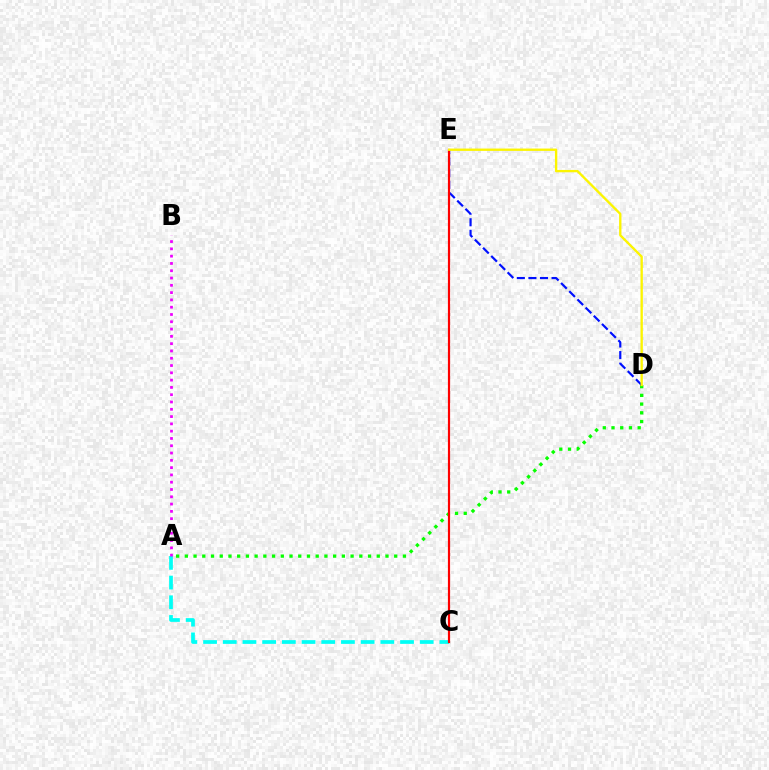{('A', 'D'): [{'color': '#08ff00', 'line_style': 'dotted', 'thickness': 2.37}], ('A', 'C'): [{'color': '#00fff6', 'line_style': 'dashed', 'thickness': 2.68}], ('D', 'E'): [{'color': '#0010ff', 'line_style': 'dashed', 'thickness': 1.57}, {'color': '#fcf500', 'line_style': 'solid', 'thickness': 1.69}], ('C', 'E'): [{'color': '#ff0000', 'line_style': 'solid', 'thickness': 1.57}], ('A', 'B'): [{'color': '#ee00ff', 'line_style': 'dotted', 'thickness': 1.98}]}